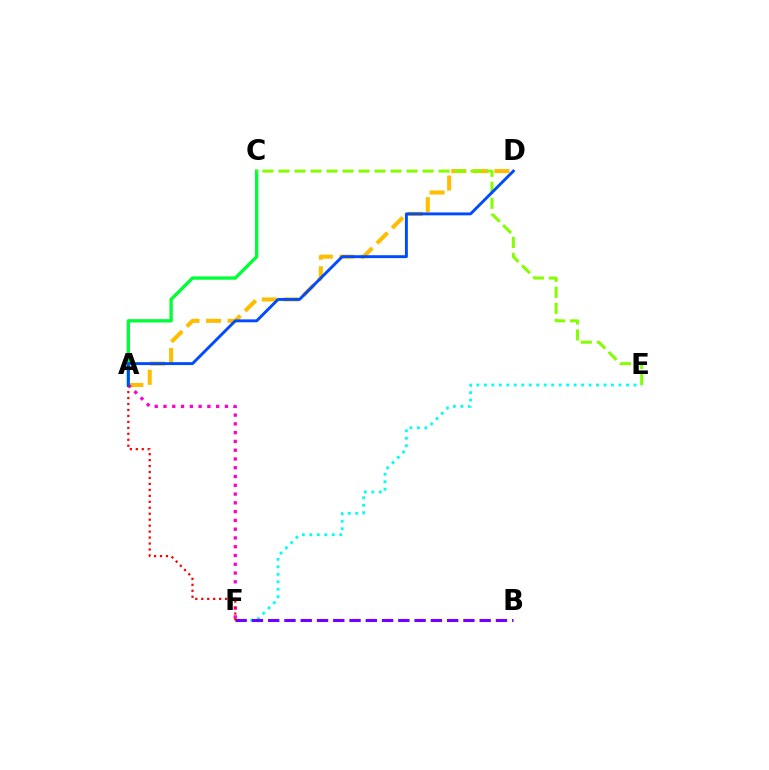{('A', 'C'): [{'color': '#00ff39', 'line_style': 'solid', 'thickness': 2.41}], ('E', 'F'): [{'color': '#00fff6', 'line_style': 'dotted', 'thickness': 2.03}], ('B', 'F'): [{'color': '#7200ff', 'line_style': 'dashed', 'thickness': 2.21}], ('A', 'D'): [{'color': '#ffbd00', 'line_style': 'dashed', 'thickness': 2.93}, {'color': '#004bff', 'line_style': 'solid', 'thickness': 2.09}], ('A', 'F'): [{'color': '#ff00cf', 'line_style': 'dotted', 'thickness': 2.38}, {'color': '#ff0000', 'line_style': 'dotted', 'thickness': 1.62}], ('C', 'E'): [{'color': '#84ff00', 'line_style': 'dashed', 'thickness': 2.18}]}